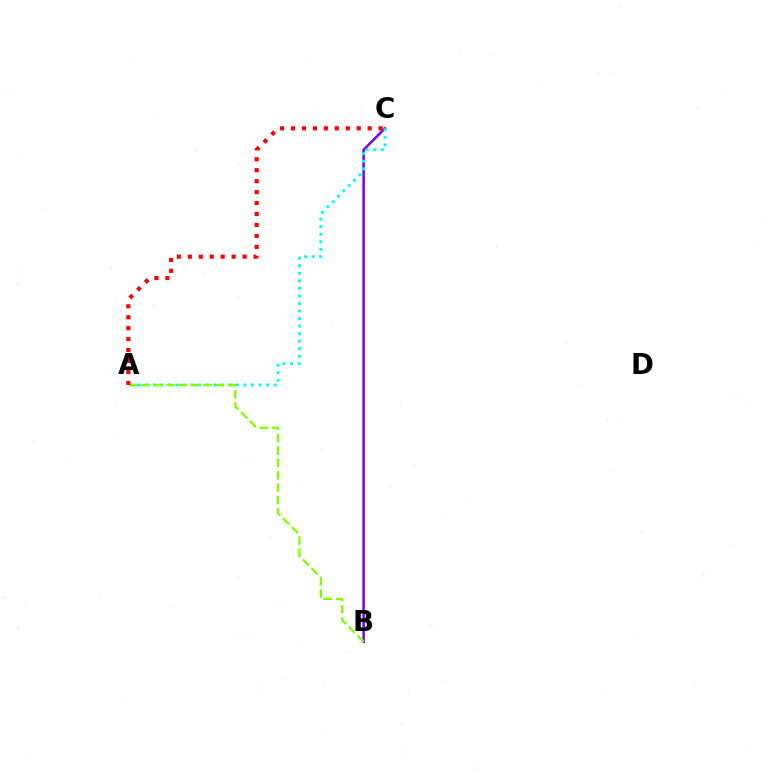{('B', 'C'): [{'color': '#7200ff', 'line_style': 'solid', 'thickness': 1.79}], ('A', 'C'): [{'color': '#00fff6', 'line_style': 'dotted', 'thickness': 2.05}, {'color': '#ff0000', 'line_style': 'dotted', 'thickness': 2.98}], ('A', 'B'): [{'color': '#84ff00', 'line_style': 'dashed', 'thickness': 1.68}]}